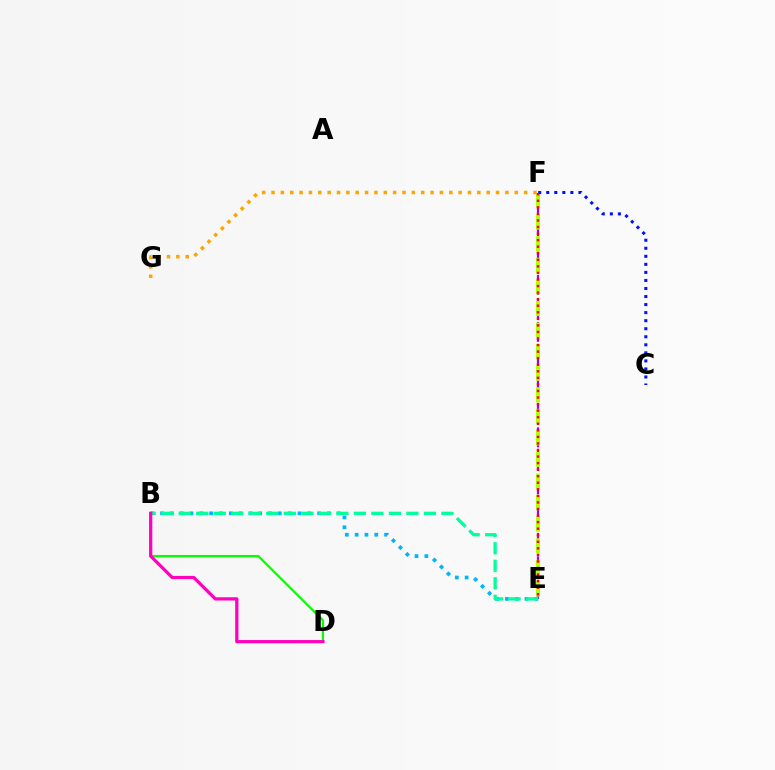{('E', 'F'): [{'color': '#9b00ff', 'line_style': 'dashed', 'thickness': 1.59}, {'color': '#b3ff00', 'line_style': 'dashed', 'thickness': 2.93}, {'color': '#ff0000', 'line_style': 'dotted', 'thickness': 1.78}], ('C', 'F'): [{'color': '#0010ff', 'line_style': 'dotted', 'thickness': 2.19}], ('B', 'D'): [{'color': '#08ff00', 'line_style': 'solid', 'thickness': 1.65}, {'color': '#ff00bd', 'line_style': 'solid', 'thickness': 2.32}], ('B', 'E'): [{'color': '#00b5ff', 'line_style': 'dotted', 'thickness': 2.67}, {'color': '#00ff9d', 'line_style': 'dashed', 'thickness': 2.38}], ('F', 'G'): [{'color': '#ffa500', 'line_style': 'dotted', 'thickness': 2.54}]}